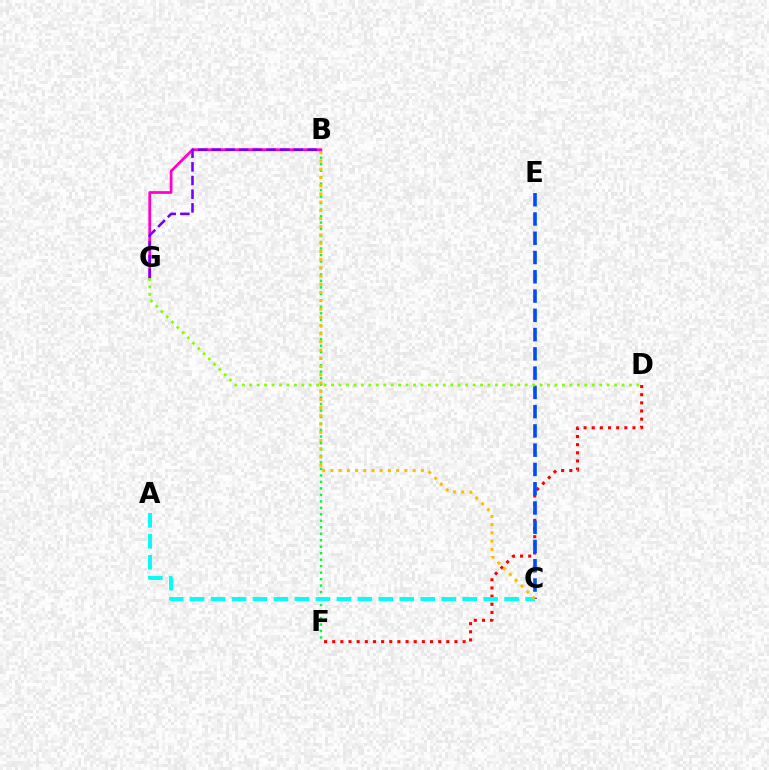{('B', 'F'): [{'color': '#00ff39', 'line_style': 'dotted', 'thickness': 1.76}], ('B', 'G'): [{'color': '#ff00cf', 'line_style': 'solid', 'thickness': 1.97}, {'color': '#7200ff', 'line_style': 'dashed', 'thickness': 1.86}], ('D', 'F'): [{'color': '#ff0000', 'line_style': 'dotted', 'thickness': 2.21}], ('A', 'C'): [{'color': '#00fff6', 'line_style': 'dashed', 'thickness': 2.85}], ('C', 'E'): [{'color': '#004bff', 'line_style': 'dashed', 'thickness': 2.62}], ('D', 'G'): [{'color': '#84ff00', 'line_style': 'dotted', 'thickness': 2.02}], ('B', 'C'): [{'color': '#ffbd00', 'line_style': 'dotted', 'thickness': 2.23}]}